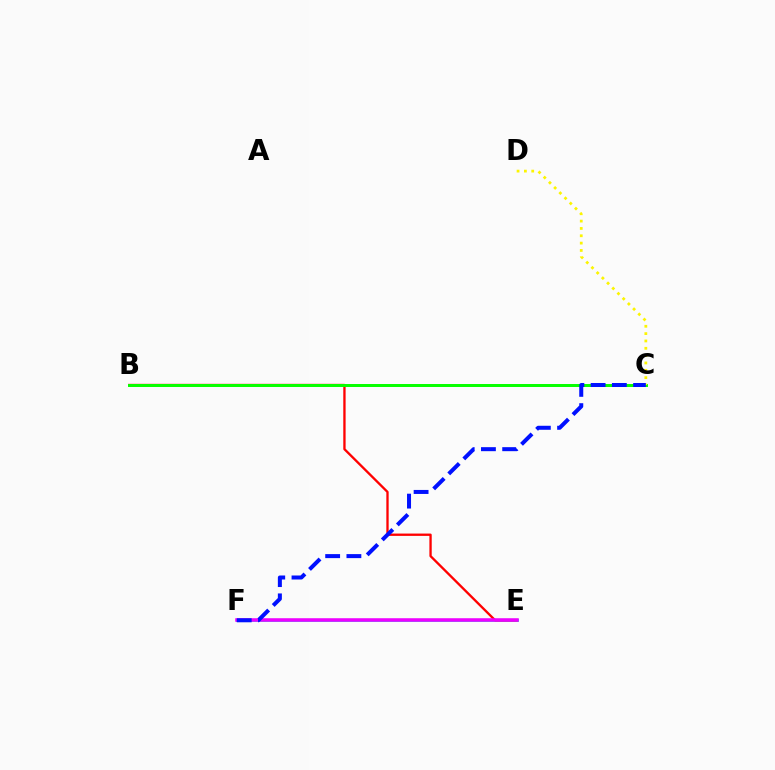{('E', 'F'): [{'color': '#00fff6', 'line_style': 'solid', 'thickness': 2.11}, {'color': '#ee00ff', 'line_style': 'solid', 'thickness': 2.55}], ('B', 'E'): [{'color': '#ff0000', 'line_style': 'solid', 'thickness': 1.67}], ('B', 'C'): [{'color': '#08ff00', 'line_style': 'solid', 'thickness': 2.14}], ('C', 'D'): [{'color': '#fcf500', 'line_style': 'dotted', 'thickness': 1.99}], ('C', 'F'): [{'color': '#0010ff', 'line_style': 'dashed', 'thickness': 2.89}]}